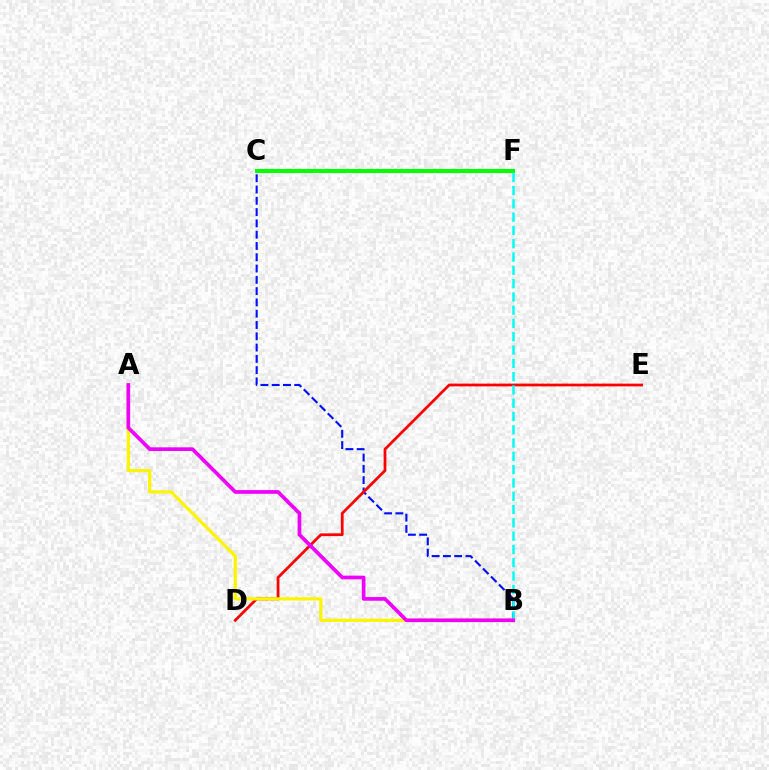{('B', 'C'): [{'color': '#0010ff', 'line_style': 'dashed', 'thickness': 1.53}], ('D', 'E'): [{'color': '#ff0000', 'line_style': 'solid', 'thickness': 1.99}], ('C', 'F'): [{'color': '#08ff00', 'line_style': 'solid', 'thickness': 2.92}], ('B', 'F'): [{'color': '#00fff6', 'line_style': 'dashed', 'thickness': 1.81}], ('A', 'B'): [{'color': '#fcf500', 'line_style': 'solid', 'thickness': 2.32}, {'color': '#ee00ff', 'line_style': 'solid', 'thickness': 2.66}]}